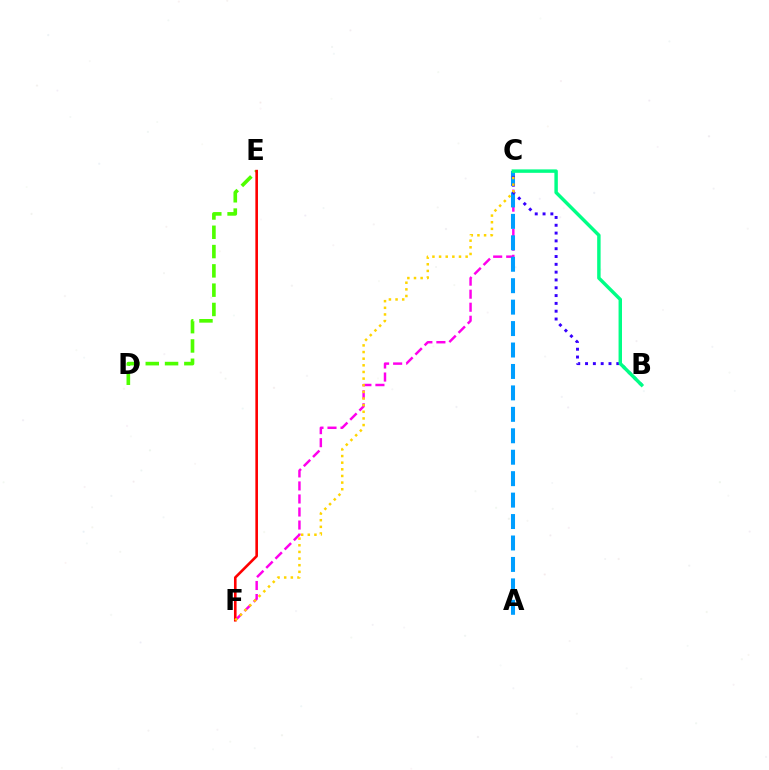{('C', 'F'): [{'color': '#ff00ed', 'line_style': 'dashed', 'thickness': 1.77}, {'color': '#ffd500', 'line_style': 'dotted', 'thickness': 1.8}], ('D', 'E'): [{'color': '#4fff00', 'line_style': 'dashed', 'thickness': 2.62}], ('A', 'C'): [{'color': '#009eff', 'line_style': 'dashed', 'thickness': 2.91}], ('E', 'F'): [{'color': '#ff0000', 'line_style': 'solid', 'thickness': 1.88}], ('B', 'C'): [{'color': '#3700ff', 'line_style': 'dotted', 'thickness': 2.12}, {'color': '#00ff86', 'line_style': 'solid', 'thickness': 2.48}]}